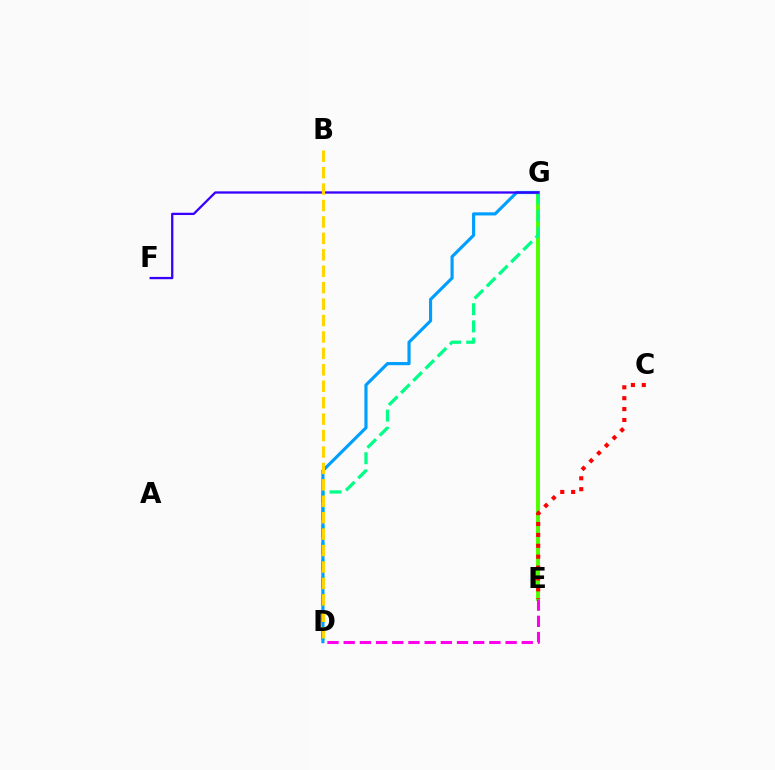{('E', 'G'): [{'color': '#4fff00', 'line_style': 'solid', 'thickness': 2.83}], ('D', 'E'): [{'color': '#ff00ed', 'line_style': 'dashed', 'thickness': 2.2}], ('D', 'G'): [{'color': '#00ff86', 'line_style': 'dashed', 'thickness': 2.34}, {'color': '#009eff', 'line_style': 'solid', 'thickness': 2.27}], ('F', 'G'): [{'color': '#3700ff', 'line_style': 'solid', 'thickness': 1.65}], ('C', 'E'): [{'color': '#ff0000', 'line_style': 'dotted', 'thickness': 2.96}], ('B', 'D'): [{'color': '#ffd500', 'line_style': 'dashed', 'thickness': 2.23}]}